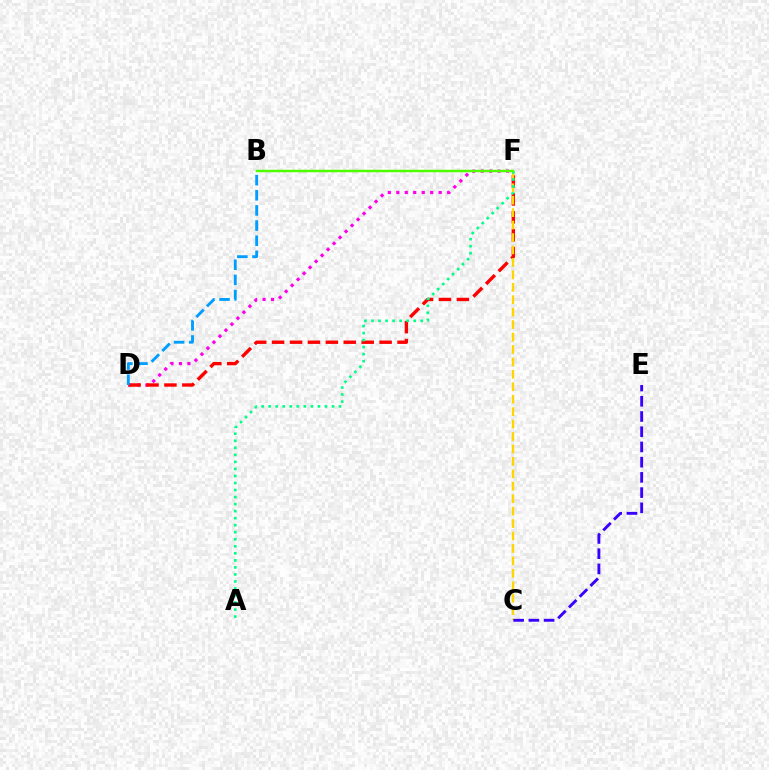{('D', 'F'): [{'color': '#ff00ed', 'line_style': 'dotted', 'thickness': 2.3}, {'color': '#ff0000', 'line_style': 'dashed', 'thickness': 2.43}], ('C', 'F'): [{'color': '#ffd500', 'line_style': 'dashed', 'thickness': 1.69}], ('A', 'F'): [{'color': '#00ff86', 'line_style': 'dotted', 'thickness': 1.91}], ('C', 'E'): [{'color': '#3700ff', 'line_style': 'dashed', 'thickness': 2.07}], ('B', 'D'): [{'color': '#009eff', 'line_style': 'dashed', 'thickness': 2.06}], ('B', 'F'): [{'color': '#4fff00', 'line_style': 'solid', 'thickness': 1.79}]}